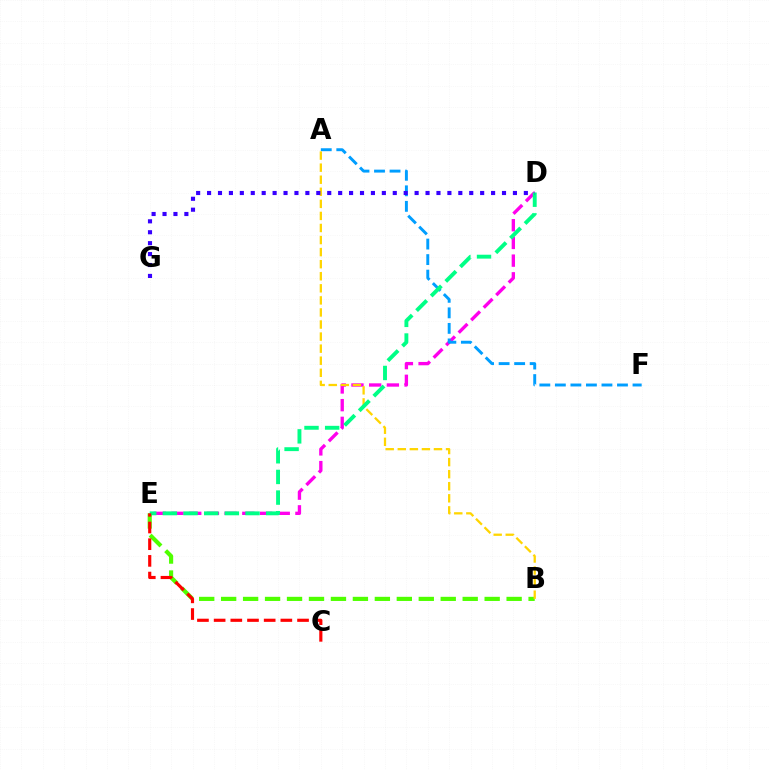{('D', 'E'): [{'color': '#ff00ed', 'line_style': 'dashed', 'thickness': 2.4}, {'color': '#00ff86', 'line_style': 'dashed', 'thickness': 2.81}], ('A', 'F'): [{'color': '#009eff', 'line_style': 'dashed', 'thickness': 2.11}], ('B', 'E'): [{'color': '#4fff00', 'line_style': 'dashed', 'thickness': 2.98}], ('A', 'B'): [{'color': '#ffd500', 'line_style': 'dashed', 'thickness': 1.64}], ('C', 'E'): [{'color': '#ff0000', 'line_style': 'dashed', 'thickness': 2.27}], ('D', 'G'): [{'color': '#3700ff', 'line_style': 'dotted', 'thickness': 2.97}]}